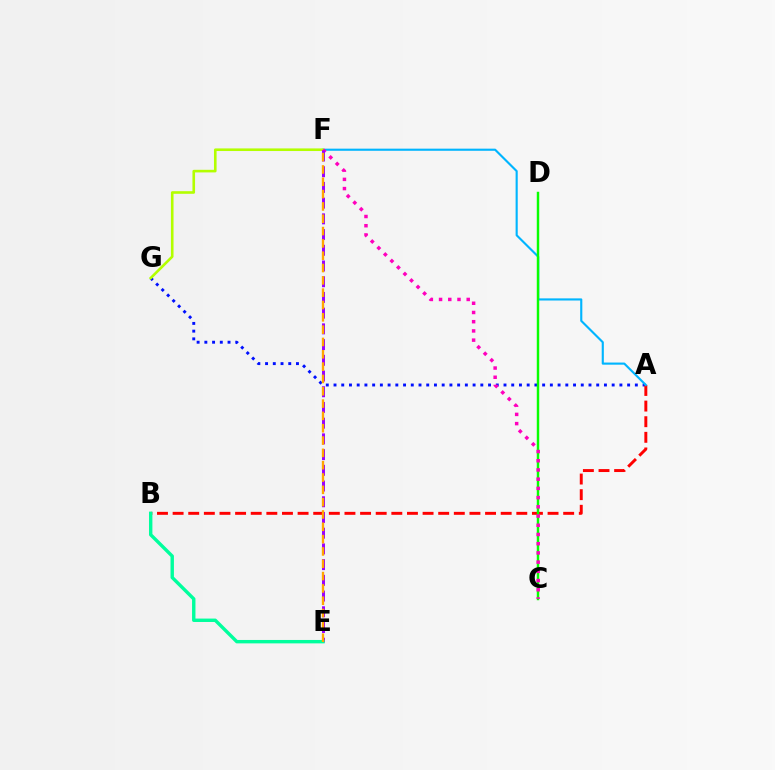{('A', 'G'): [{'color': '#0010ff', 'line_style': 'dotted', 'thickness': 2.1}], ('A', 'B'): [{'color': '#ff0000', 'line_style': 'dashed', 'thickness': 2.12}], ('A', 'F'): [{'color': '#00b5ff', 'line_style': 'solid', 'thickness': 1.53}], ('F', 'G'): [{'color': '#b3ff00', 'line_style': 'solid', 'thickness': 1.88}], ('C', 'D'): [{'color': '#08ff00', 'line_style': 'solid', 'thickness': 1.77}], ('C', 'F'): [{'color': '#ff00bd', 'line_style': 'dotted', 'thickness': 2.5}], ('E', 'F'): [{'color': '#9b00ff', 'line_style': 'dashed', 'thickness': 2.14}, {'color': '#ffa500', 'line_style': 'dashed', 'thickness': 1.67}], ('B', 'E'): [{'color': '#00ff9d', 'line_style': 'solid', 'thickness': 2.45}]}